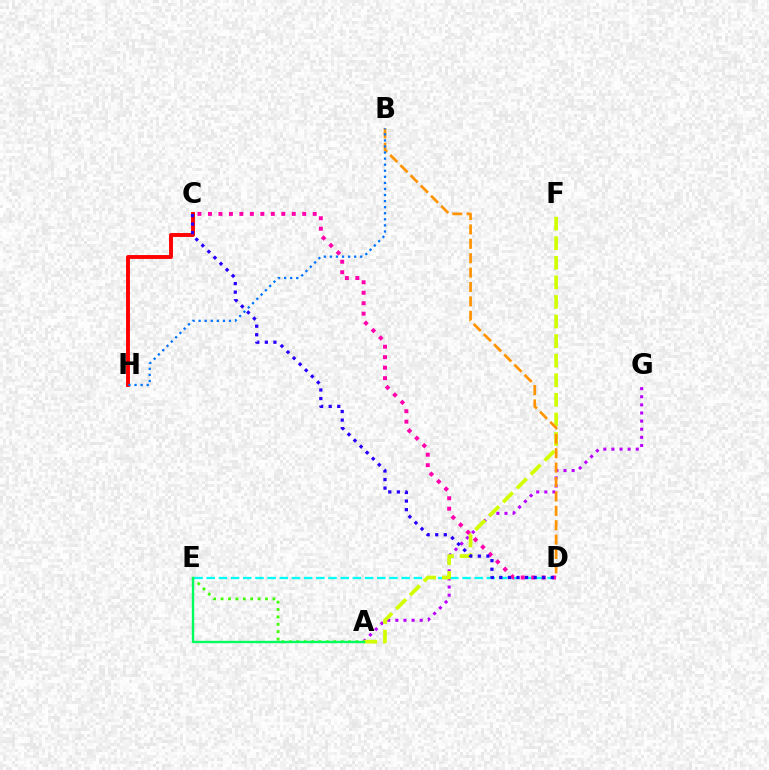{('A', 'G'): [{'color': '#b900ff', 'line_style': 'dotted', 'thickness': 2.2}], ('A', 'E'): [{'color': '#3dff00', 'line_style': 'dotted', 'thickness': 2.01}, {'color': '#00ff5c', 'line_style': 'solid', 'thickness': 1.71}], ('D', 'E'): [{'color': '#00fff6', 'line_style': 'dashed', 'thickness': 1.65}], ('A', 'F'): [{'color': '#d1ff00', 'line_style': 'dashed', 'thickness': 2.66}], ('C', 'H'): [{'color': '#ff0000', 'line_style': 'solid', 'thickness': 2.81}], ('B', 'D'): [{'color': '#ff9400', 'line_style': 'dashed', 'thickness': 1.96}], ('C', 'D'): [{'color': '#ff00ac', 'line_style': 'dotted', 'thickness': 2.85}, {'color': '#2500ff', 'line_style': 'dotted', 'thickness': 2.33}], ('B', 'H'): [{'color': '#0074ff', 'line_style': 'dotted', 'thickness': 1.65}]}